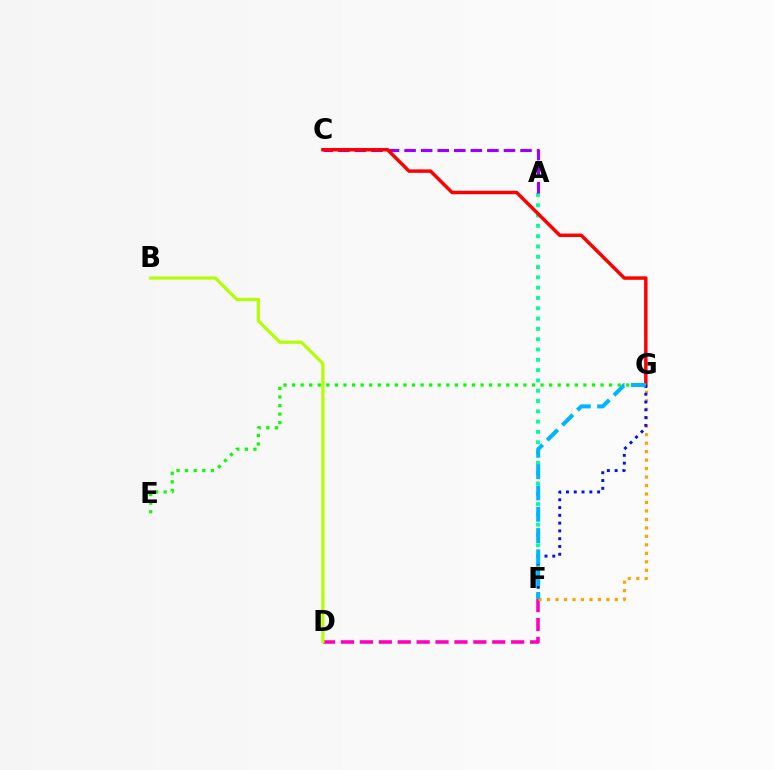{('A', 'F'): [{'color': '#00ff9d', 'line_style': 'dotted', 'thickness': 2.8}], ('D', 'F'): [{'color': '#ff00bd', 'line_style': 'dashed', 'thickness': 2.57}], ('A', 'C'): [{'color': '#9b00ff', 'line_style': 'dashed', 'thickness': 2.25}], ('B', 'D'): [{'color': '#b3ff00', 'line_style': 'solid', 'thickness': 2.29}], ('C', 'G'): [{'color': '#ff0000', 'line_style': 'solid', 'thickness': 2.5}], ('F', 'G'): [{'color': '#ffa500', 'line_style': 'dotted', 'thickness': 2.3}, {'color': '#0010ff', 'line_style': 'dotted', 'thickness': 2.12}, {'color': '#00b5ff', 'line_style': 'dashed', 'thickness': 2.89}], ('E', 'G'): [{'color': '#08ff00', 'line_style': 'dotted', 'thickness': 2.33}]}